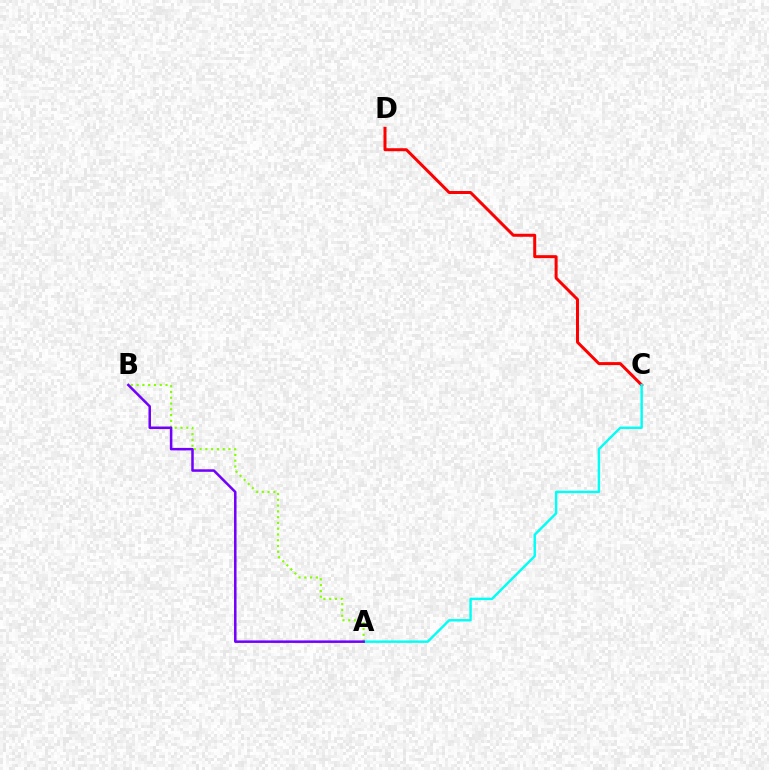{('A', 'B'): [{'color': '#84ff00', 'line_style': 'dotted', 'thickness': 1.57}, {'color': '#7200ff', 'line_style': 'solid', 'thickness': 1.81}], ('C', 'D'): [{'color': '#ff0000', 'line_style': 'solid', 'thickness': 2.16}], ('A', 'C'): [{'color': '#00fff6', 'line_style': 'solid', 'thickness': 1.74}]}